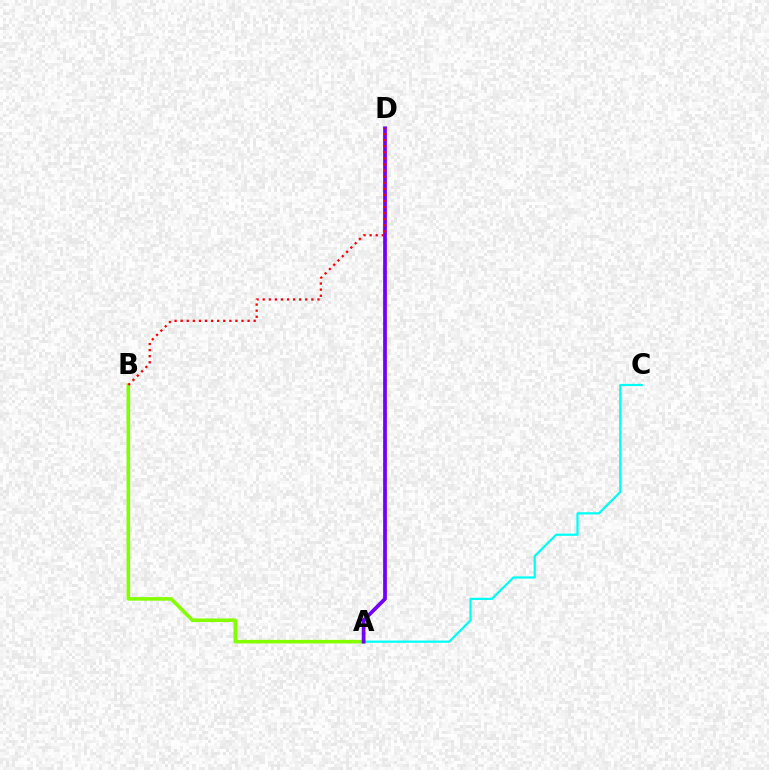{('A', 'B'): [{'color': '#84ff00', 'line_style': 'solid', 'thickness': 2.57}], ('A', 'C'): [{'color': '#00fff6', 'line_style': 'solid', 'thickness': 1.61}], ('A', 'D'): [{'color': '#7200ff', 'line_style': 'solid', 'thickness': 2.69}], ('B', 'D'): [{'color': '#ff0000', 'line_style': 'dotted', 'thickness': 1.65}]}